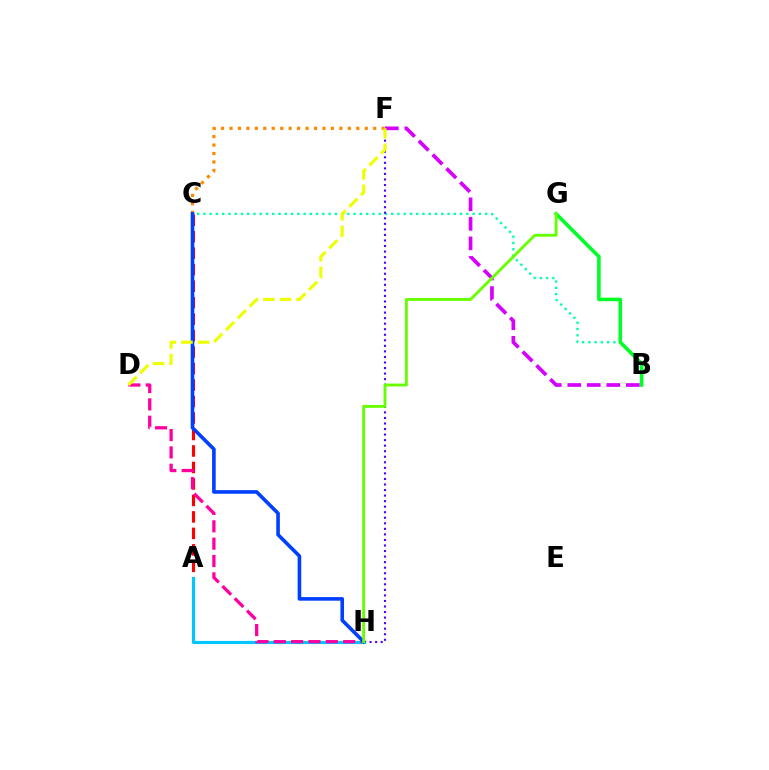{('A', 'C'): [{'color': '#ff0000', 'line_style': 'dashed', 'thickness': 2.24}], ('B', 'C'): [{'color': '#00ffaf', 'line_style': 'dotted', 'thickness': 1.7}], ('F', 'H'): [{'color': '#4f00ff', 'line_style': 'dotted', 'thickness': 1.51}], ('B', 'G'): [{'color': '#00ff27', 'line_style': 'solid', 'thickness': 2.58}], ('A', 'H'): [{'color': '#00c7ff', 'line_style': 'solid', 'thickness': 2.25}], ('D', 'H'): [{'color': '#ff00a0', 'line_style': 'dashed', 'thickness': 2.36}], ('C', 'F'): [{'color': '#ff8800', 'line_style': 'dotted', 'thickness': 2.3}], ('B', 'F'): [{'color': '#d600ff', 'line_style': 'dashed', 'thickness': 2.65}], ('C', 'H'): [{'color': '#003fff', 'line_style': 'solid', 'thickness': 2.59}], ('D', 'F'): [{'color': '#eeff00', 'line_style': 'dashed', 'thickness': 2.26}], ('G', 'H'): [{'color': '#66ff00', 'line_style': 'solid', 'thickness': 2.05}]}